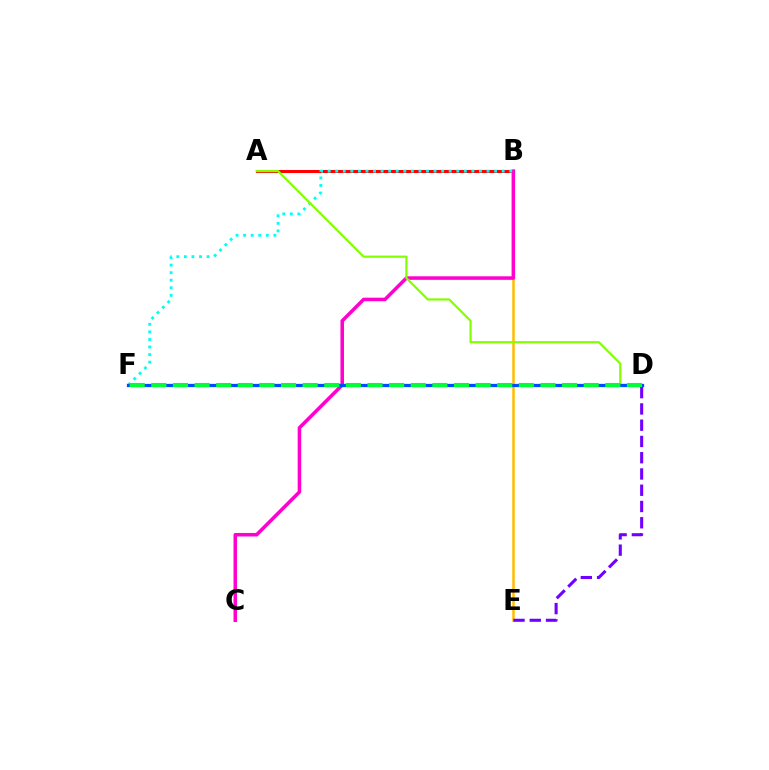{('B', 'E'): [{'color': '#ffbd00', 'line_style': 'solid', 'thickness': 1.81}], ('D', 'E'): [{'color': '#7200ff', 'line_style': 'dashed', 'thickness': 2.21}], ('A', 'B'): [{'color': '#ff0000', 'line_style': 'solid', 'thickness': 2.18}], ('B', 'C'): [{'color': '#ff00cf', 'line_style': 'solid', 'thickness': 2.54}], ('B', 'F'): [{'color': '#00fff6', 'line_style': 'dotted', 'thickness': 2.06}], ('A', 'D'): [{'color': '#84ff00', 'line_style': 'solid', 'thickness': 1.57}], ('D', 'F'): [{'color': '#004bff', 'line_style': 'solid', 'thickness': 2.34}, {'color': '#00ff39', 'line_style': 'dashed', 'thickness': 2.94}]}